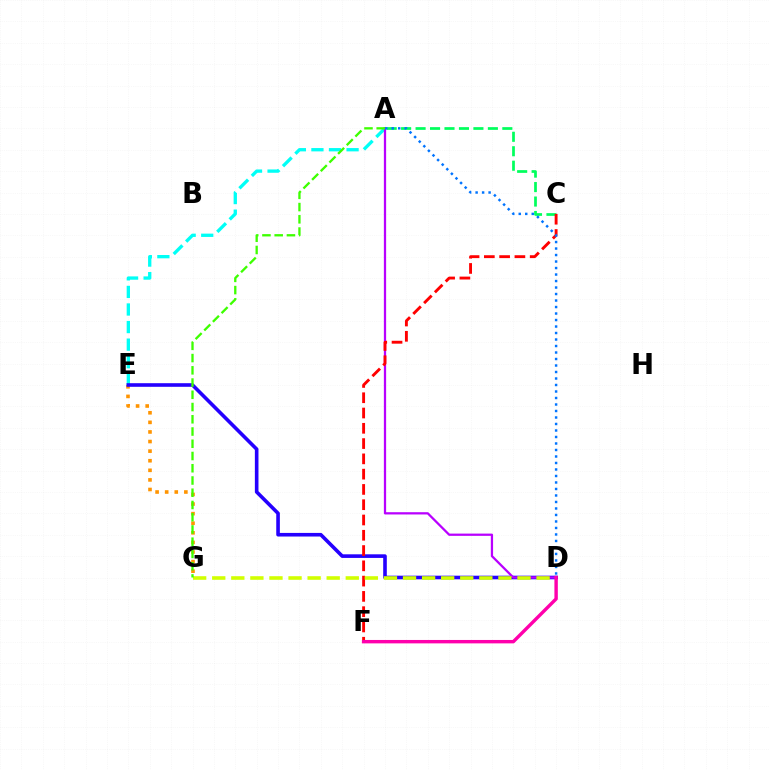{('A', 'C'): [{'color': '#00ff5c', 'line_style': 'dashed', 'thickness': 1.96}], ('A', 'E'): [{'color': '#00fff6', 'line_style': 'dashed', 'thickness': 2.39}], ('E', 'G'): [{'color': '#ff9400', 'line_style': 'dotted', 'thickness': 2.61}], ('D', 'E'): [{'color': '#2500ff', 'line_style': 'solid', 'thickness': 2.6}], ('A', 'D'): [{'color': '#b900ff', 'line_style': 'solid', 'thickness': 1.63}, {'color': '#0074ff', 'line_style': 'dotted', 'thickness': 1.77}], ('C', 'F'): [{'color': '#ff0000', 'line_style': 'dashed', 'thickness': 2.08}], ('D', 'G'): [{'color': '#d1ff00', 'line_style': 'dashed', 'thickness': 2.59}], ('A', 'G'): [{'color': '#3dff00', 'line_style': 'dashed', 'thickness': 1.66}], ('D', 'F'): [{'color': '#ff00ac', 'line_style': 'solid', 'thickness': 2.45}]}